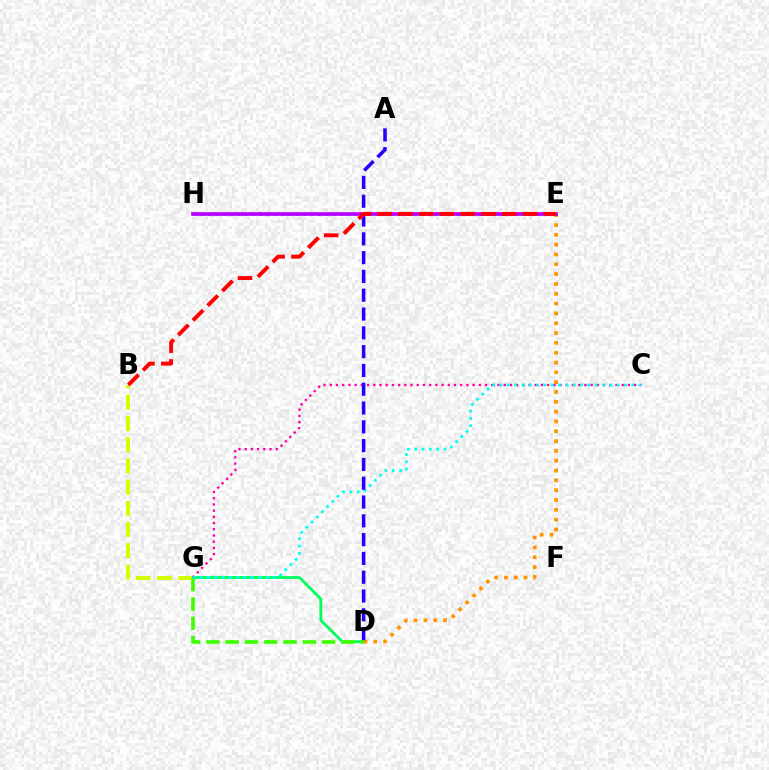{('D', 'G'): [{'color': '#00ff5c', 'line_style': 'solid', 'thickness': 2.01}, {'color': '#3dff00', 'line_style': 'dashed', 'thickness': 2.62}], ('D', 'E'): [{'color': '#ff9400', 'line_style': 'dotted', 'thickness': 2.67}], ('B', 'G'): [{'color': '#d1ff00', 'line_style': 'dashed', 'thickness': 2.88}], ('E', 'H'): [{'color': '#0074ff', 'line_style': 'dotted', 'thickness': 1.99}, {'color': '#b900ff', 'line_style': 'solid', 'thickness': 2.65}], ('C', 'G'): [{'color': '#ff00ac', 'line_style': 'dotted', 'thickness': 1.69}, {'color': '#00fff6', 'line_style': 'dotted', 'thickness': 1.99}], ('A', 'D'): [{'color': '#2500ff', 'line_style': 'dashed', 'thickness': 2.55}], ('B', 'E'): [{'color': '#ff0000', 'line_style': 'dashed', 'thickness': 2.82}]}